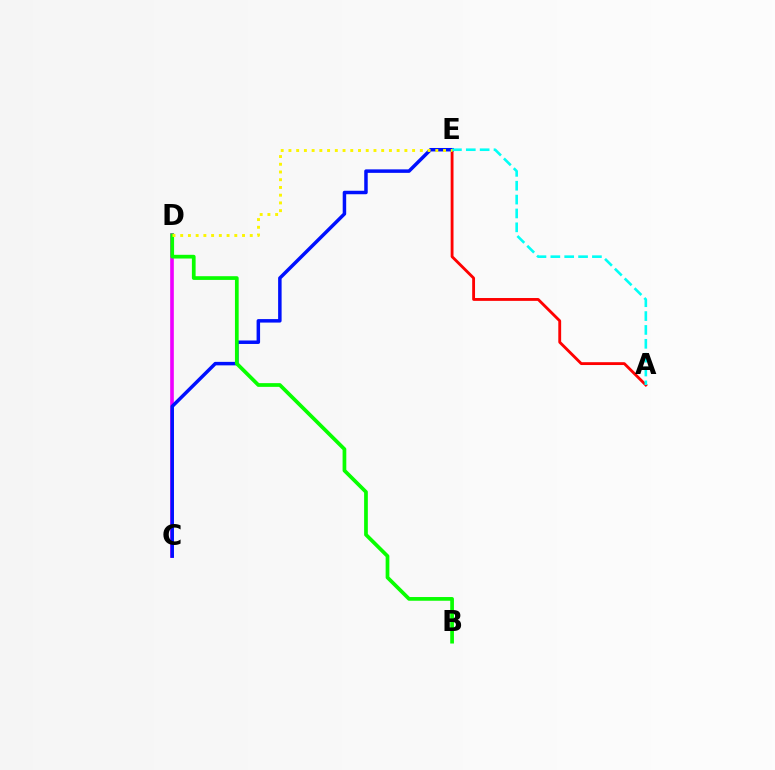{('A', 'E'): [{'color': '#ff0000', 'line_style': 'solid', 'thickness': 2.05}, {'color': '#00fff6', 'line_style': 'dashed', 'thickness': 1.88}], ('C', 'D'): [{'color': '#ee00ff', 'line_style': 'solid', 'thickness': 2.62}], ('C', 'E'): [{'color': '#0010ff', 'line_style': 'solid', 'thickness': 2.51}], ('B', 'D'): [{'color': '#08ff00', 'line_style': 'solid', 'thickness': 2.68}], ('D', 'E'): [{'color': '#fcf500', 'line_style': 'dotted', 'thickness': 2.1}]}